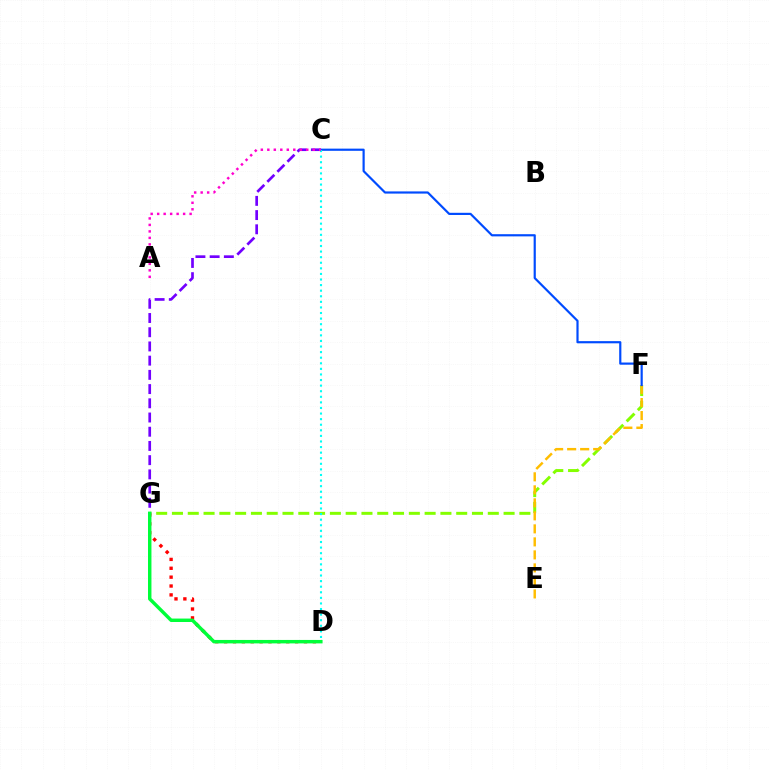{('F', 'G'): [{'color': '#84ff00', 'line_style': 'dashed', 'thickness': 2.15}], ('D', 'G'): [{'color': '#ff0000', 'line_style': 'dotted', 'thickness': 2.41}, {'color': '#00ff39', 'line_style': 'solid', 'thickness': 2.48}], ('E', 'F'): [{'color': '#ffbd00', 'line_style': 'dashed', 'thickness': 1.77}], ('C', 'F'): [{'color': '#004bff', 'line_style': 'solid', 'thickness': 1.57}], ('C', 'D'): [{'color': '#00fff6', 'line_style': 'dotted', 'thickness': 1.52}], ('C', 'G'): [{'color': '#7200ff', 'line_style': 'dashed', 'thickness': 1.93}], ('A', 'C'): [{'color': '#ff00cf', 'line_style': 'dotted', 'thickness': 1.76}]}